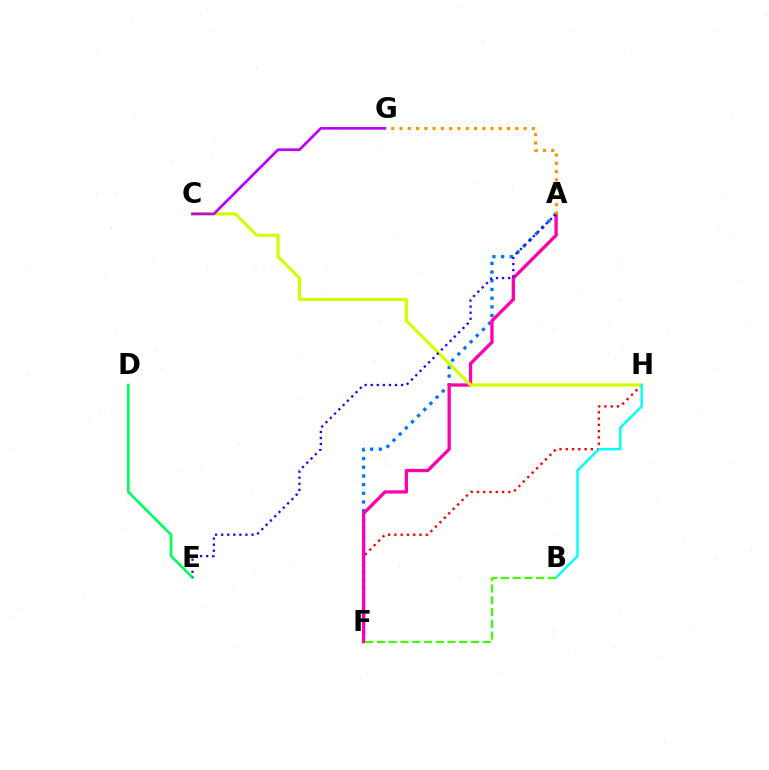{('F', 'H'): [{'color': '#ff0000', 'line_style': 'dotted', 'thickness': 1.7}], ('A', 'F'): [{'color': '#0074ff', 'line_style': 'dotted', 'thickness': 2.36}, {'color': '#ff00ac', 'line_style': 'solid', 'thickness': 2.38}], ('D', 'E'): [{'color': '#00ff5c', 'line_style': 'solid', 'thickness': 1.91}], ('C', 'H'): [{'color': '#d1ff00', 'line_style': 'solid', 'thickness': 2.28}], ('C', 'G'): [{'color': '#b900ff', 'line_style': 'solid', 'thickness': 1.94}], ('A', 'E'): [{'color': '#2500ff', 'line_style': 'dotted', 'thickness': 1.65}], ('B', 'H'): [{'color': '#00fff6', 'line_style': 'solid', 'thickness': 1.74}], ('A', 'G'): [{'color': '#ff9400', 'line_style': 'dotted', 'thickness': 2.25}], ('B', 'F'): [{'color': '#3dff00', 'line_style': 'dashed', 'thickness': 1.6}]}